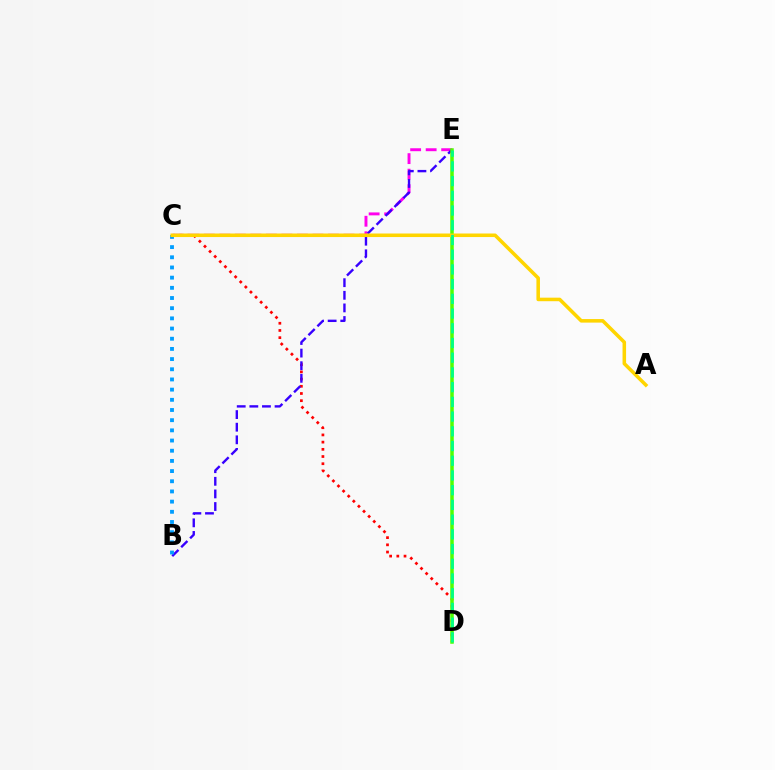{('C', 'D'): [{'color': '#ff0000', 'line_style': 'dotted', 'thickness': 1.96}], ('C', 'E'): [{'color': '#ff00ed', 'line_style': 'dashed', 'thickness': 2.11}], ('B', 'E'): [{'color': '#3700ff', 'line_style': 'dashed', 'thickness': 1.71}], ('D', 'E'): [{'color': '#4fff00', 'line_style': 'solid', 'thickness': 2.53}, {'color': '#00ff86', 'line_style': 'dashed', 'thickness': 2.0}], ('B', 'C'): [{'color': '#009eff', 'line_style': 'dotted', 'thickness': 2.77}], ('A', 'C'): [{'color': '#ffd500', 'line_style': 'solid', 'thickness': 2.55}]}